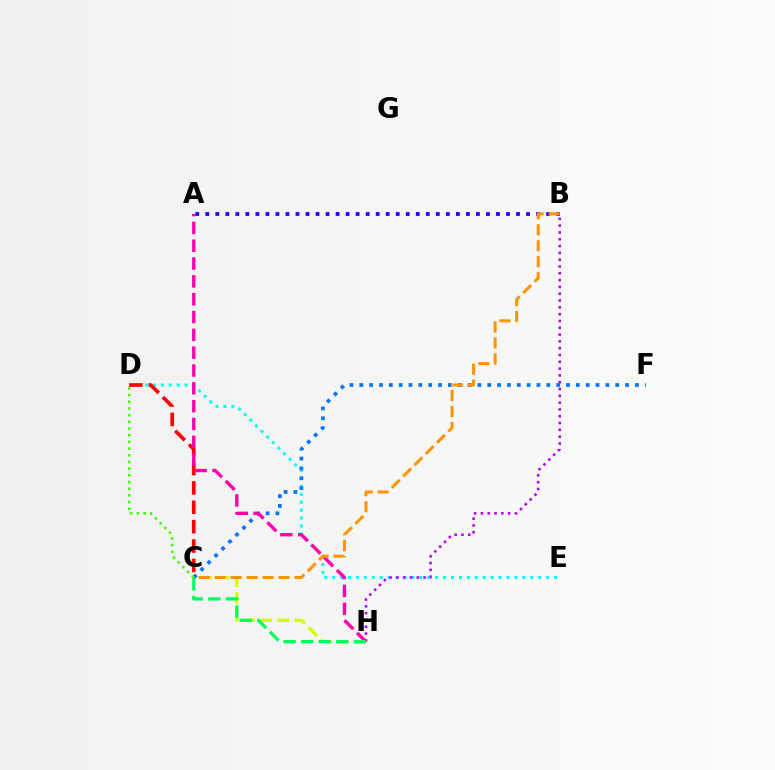{('D', 'E'): [{'color': '#00fff6', 'line_style': 'dotted', 'thickness': 2.15}], ('A', 'B'): [{'color': '#2500ff', 'line_style': 'dotted', 'thickness': 2.72}], ('C', 'H'): [{'color': '#d1ff00', 'line_style': 'dashed', 'thickness': 2.33}, {'color': '#00ff5c', 'line_style': 'dashed', 'thickness': 2.39}], ('C', 'F'): [{'color': '#0074ff', 'line_style': 'dotted', 'thickness': 2.67}], ('C', 'D'): [{'color': '#ff0000', 'line_style': 'dashed', 'thickness': 2.63}, {'color': '#3dff00', 'line_style': 'dotted', 'thickness': 1.82}], ('B', 'H'): [{'color': '#b900ff', 'line_style': 'dotted', 'thickness': 1.85}], ('A', 'H'): [{'color': '#ff00ac', 'line_style': 'dashed', 'thickness': 2.42}], ('B', 'C'): [{'color': '#ff9400', 'line_style': 'dashed', 'thickness': 2.17}]}